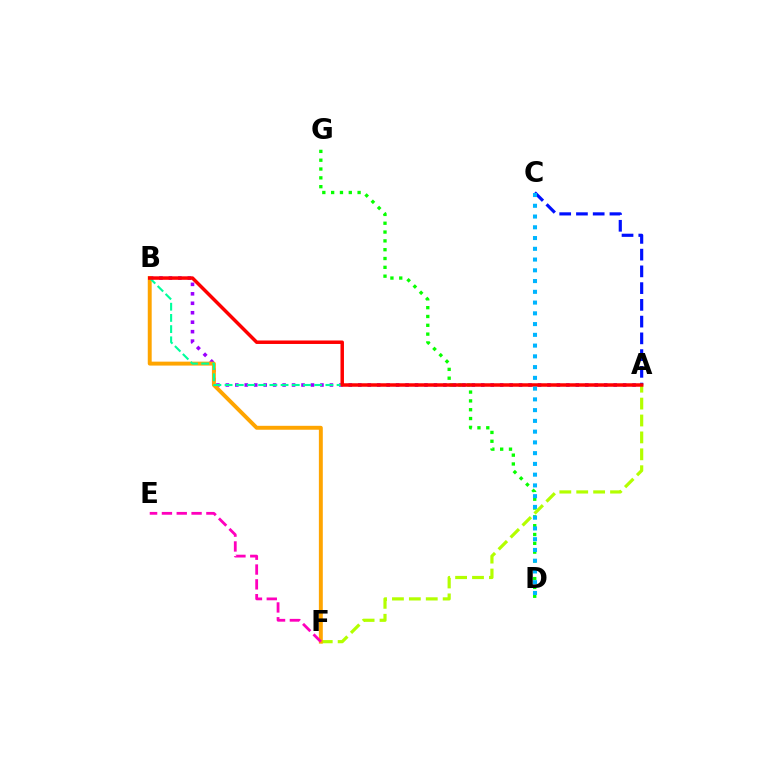{('D', 'G'): [{'color': '#08ff00', 'line_style': 'dotted', 'thickness': 2.4}], ('A', 'C'): [{'color': '#0010ff', 'line_style': 'dashed', 'thickness': 2.27}], ('A', 'B'): [{'color': '#9b00ff', 'line_style': 'dotted', 'thickness': 2.57}, {'color': '#00ff9d', 'line_style': 'dashed', 'thickness': 1.52}, {'color': '#ff0000', 'line_style': 'solid', 'thickness': 2.5}], ('A', 'F'): [{'color': '#b3ff00', 'line_style': 'dashed', 'thickness': 2.3}], ('B', 'F'): [{'color': '#ffa500', 'line_style': 'solid', 'thickness': 2.83}], ('E', 'F'): [{'color': '#ff00bd', 'line_style': 'dashed', 'thickness': 2.01}], ('C', 'D'): [{'color': '#00b5ff', 'line_style': 'dotted', 'thickness': 2.92}]}